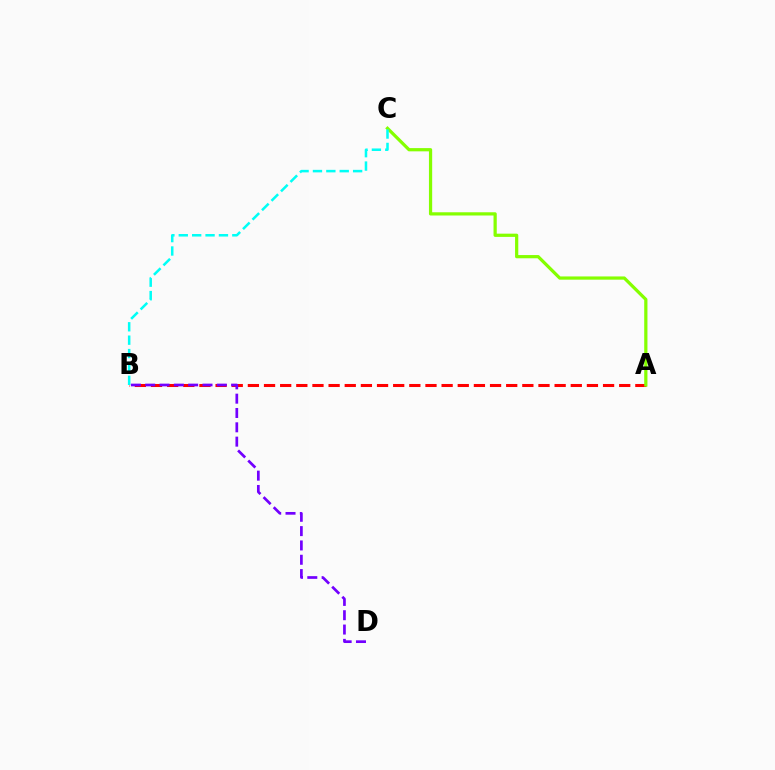{('A', 'B'): [{'color': '#ff0000', 'line_style': 'dashed', 'thickness': 2.19}], ('A', 'C'): [{'color': '#84ff00', 'line_style': 'solid', 'thickness': 2.32}], ('B', 'C'): [{'color': '#00fff6', 'line_style': 'dashed', 'thickness': 1.82}], ('B', 'D'): [{'color': '#7200ff', 'line_style': 'dashed', 'thickness': 1.95}]}